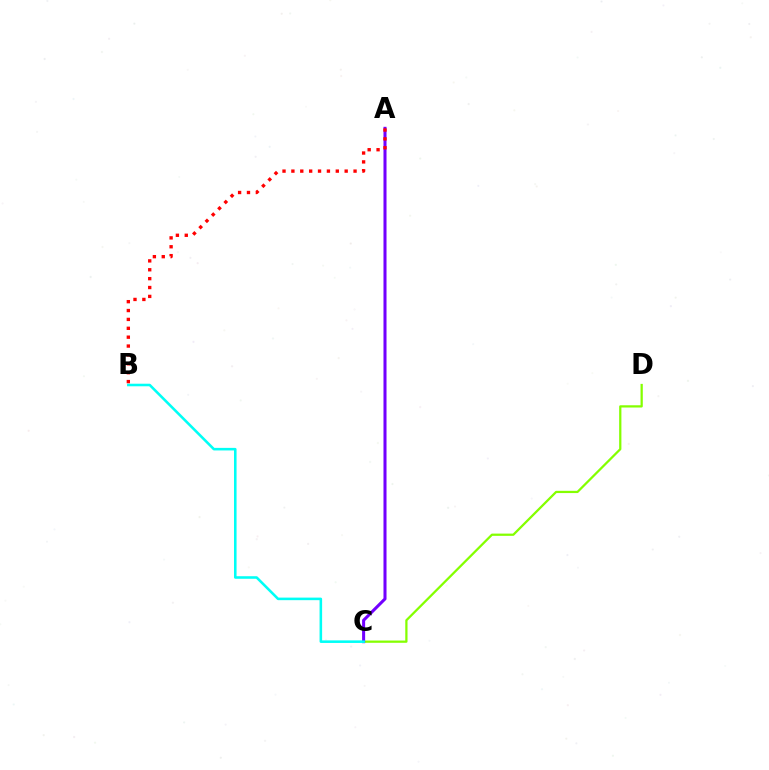{('C', 'D'): [{'color': '#84ff00', 'line_style': 'solid', 'thickness': 1.62}], ('A', 'C'): [{'color': '#7200ff', 'line_style': 'solid', 'thickness': 2.19}], ('B', 'C'): [{'color': '#00fff6', 'line_style': 'solid', 'thickness': 1.85}], ('A', 'B'): [{'color': '#ff0000', 'line_style': 'dotted', 'thickness': 2.41}]}